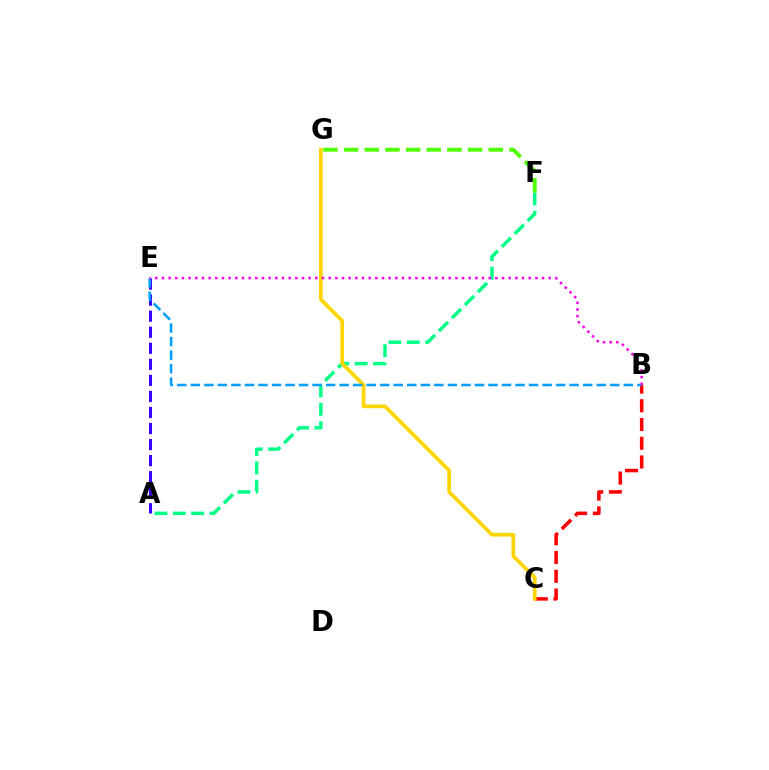{('B', 'C'): [{'color': '#ff0000', 'line_style': 'dashed', 'thickness': 2.54}], ('A', 'F'): [{'color': '#00ff86', 'line_style': 'dashed', 'thickness': 2.5}], ('C', 'G'): [{'color': '#ffd500', 'line_style': 'solid', 'thickness': 2.65}], ('A', 'E'): [{'color': '#3700ff', 'line_style': 'dashed', 'thickness': 2.18}], ('B', 'E'): [{'color': '#009eff', 'line_style': 'dashed', 'thickness': 1.84}, {'color': '#ff00ed', 'line_style': 'dotted', 'thickness': 1.81}], ('F', 'G'): [{'color': '#4fff00', 'line_style': 'dashed', 'thickness': 2.81}]}